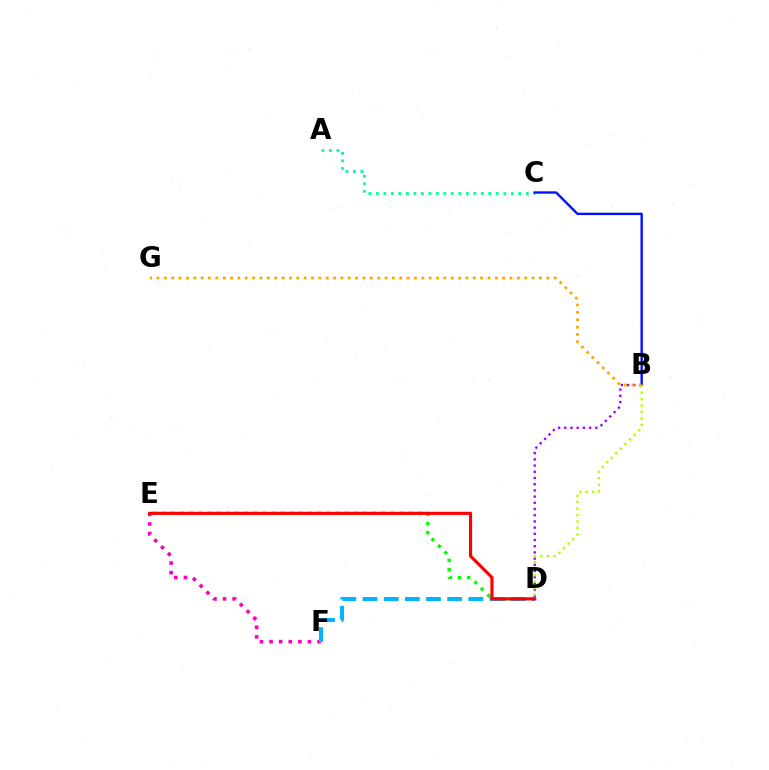{('A', 'C'): [{'color': '#00ff9d', 'line_style': 'dotted', 'thickness': 2.04}], ('B', 'D'): [{'color': '#9b00ff', 'line_style': 'dotted', 'thickness': 1.69}, {'color': '#b3ff00', 'line_style': 'dotted', 'thickness': 1.75}], ('D', 'E'): [{'color': '#08ff00', 'line_style': 'dotted', 'thickness': 2.48}, {'color': '#ff0000', 'line_style': 'solid', 'thickness': 2.25}], ('E', 'F'): [{'color': '#ff00bd', 'line_style': 'dotted', 'thickness': 2.61}], ('D', 'F'): [{'color': '#00b5ff', 'line_style': 'dashed', 'thickness': 2.87}], ('B', 'C'): [{'color': '#0010ff', 'line_style': 'solid', 'thickness': 1.71}], ('B', 'G'): [{'color': '#ffa500', 'line_style': 'dotted', 'thickness': 2.0}]}